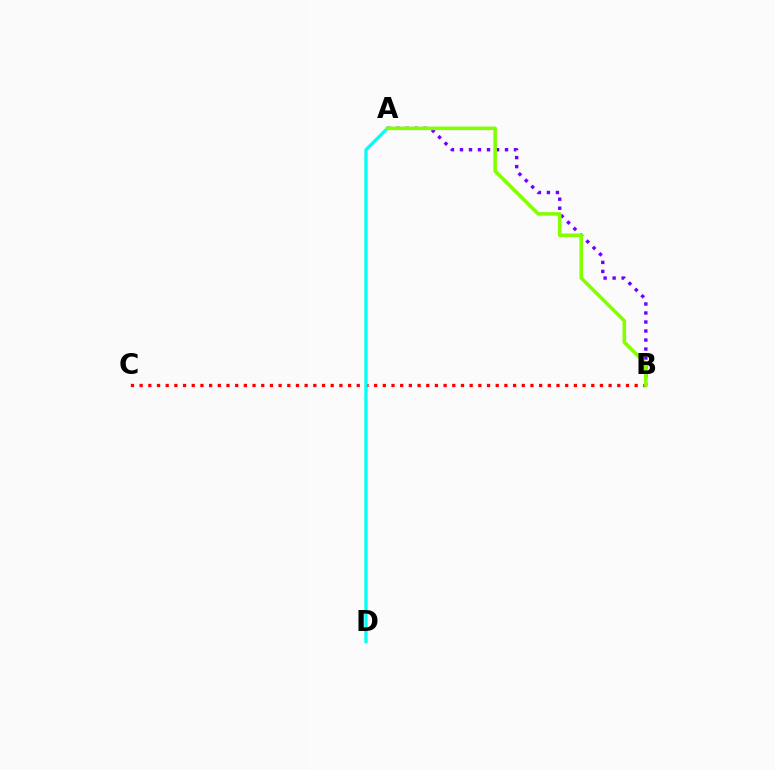{('A', 'B'): [{'color': '#7200ff', 'line_style': 'dotted', 'thickness': 2.45}, {'color': '#84ff00', 'line_style': 'solid', 'thickness': 2.58}], ('B', 'C'): [{'color': '#ff0000', 'line_style': 'dotted', 'thickness': 2.36}], ('A', 'D'): [{'color': '#00fff6', 'line_style': 'solid', 'thickness': 2.35}]}